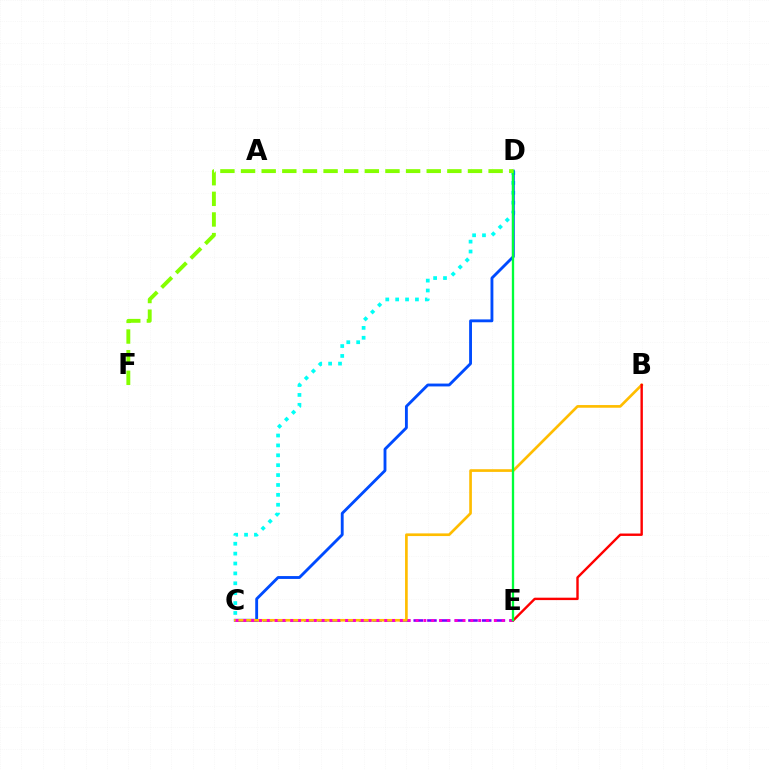{('C', 'D'): [{'color': '#00fff6', 'line_style': 'dotted', 'thickness': 2.69}, {'color': '#004bff', 'line_style': 'solid', 'thickness': 2.06}], ('C', 'E'): [{'color': '#7200ff', 'line_style': 'dashed', 'thickness': 1.86}, {'color': '#ff00cf', 'line_style': 'dotted', 'thickness': 2.13}], ('B', 'C'): [{'color': '#ffbd00', 'line_style': 'solid', 'thickness': 1.93}], ('B', 'E'): [{'color': '#ff0000', 'line_style': 'solid', 'thickness': 1.73}], ('D', 'E'): [{'color': '#00ff39', 'line_style': 'solid', 'thickness': 1.67}], ('D', 'F'): [{'color': '#84ff00', 'line_style': 'dashed', 'thickness': 2.8}]}